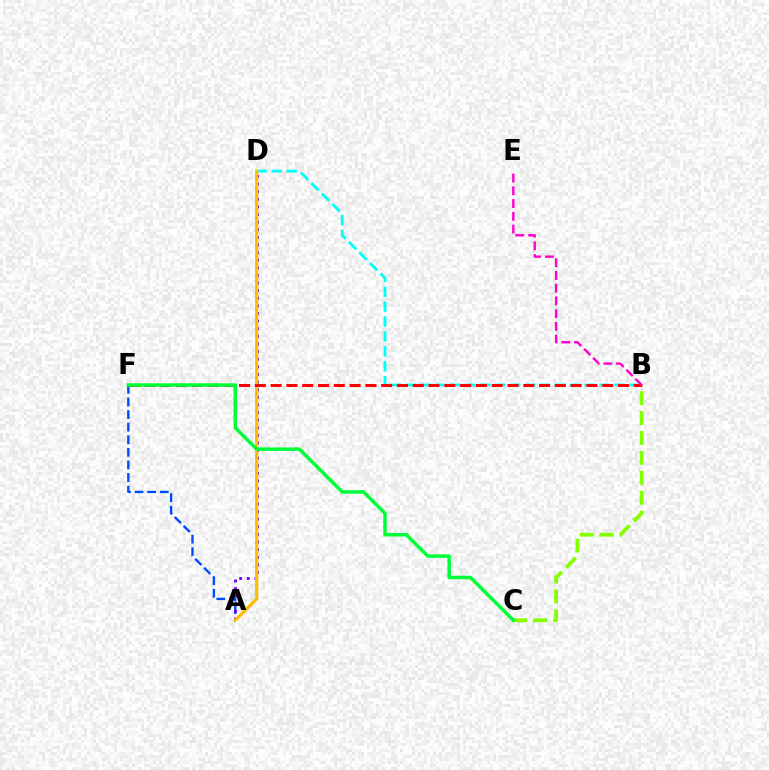{('A', 'F'): [{'color': '#004bff', 'line_style': 'dashed', 'thickness': 1.71}], ('B', 'D'): [{'color': '#00fff6', 'line_style': 'dashed', 'thickness': 2.02}], ('A', 'D'): [{'color': '#7200ff', 'line_style': 'dotted', 'thickness': 2.07}, {'color': '#ffbd00', 'line_style': 'solid', 'thickness': 2.3}], ('B', 'F'): [{'color': '#ff0000', 'line_style': 'dashed', 'thickness': 2.15}], ('B', 'C'): [{'color': '#84ff00', 'line_style': 'dashed', 'thickness': 2.7}], ('B', 'E'): [{'color': '#ff00cf', 'line_style': 'dashed', 'thickness': 1.73}], ('C', 'F'): [{'color': '#00ff39', 'line_style': 'solid', 'thickness': 2.51}]}